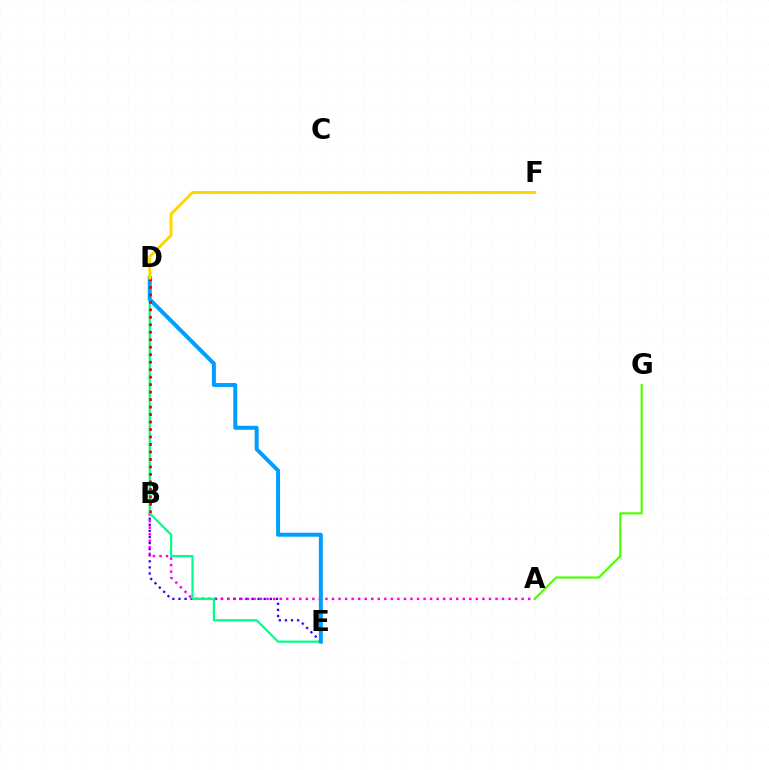{('B', 'E'): [{'color': '#3700ff', 'line_style': 'dotted', 'thickness': 1.65}], ('A', 'G'): [{'color': '#4fff00', 'line_style': 'solid', 'thickness': 1.55}], ('A', 'B'): [{'color': '#ff00ed', 'line_style': 'dotted', 'thickness': 1.78}], ('D', 'E'): [{'color': '#00ff86', 'line_style': 'solid', 'thickness': 1.59}, {'color': '#009eff', 'line_style': 'solid', 'thickness': 2.87}], ('B', 'D'): [{'color': '#ff0000', 'line_style': 'dotted', 'thickness': 2.03}], ('D', 'F'): [{'color': '#ffd500', 'line_style': 'solid', 'thickness': 2.08}]}